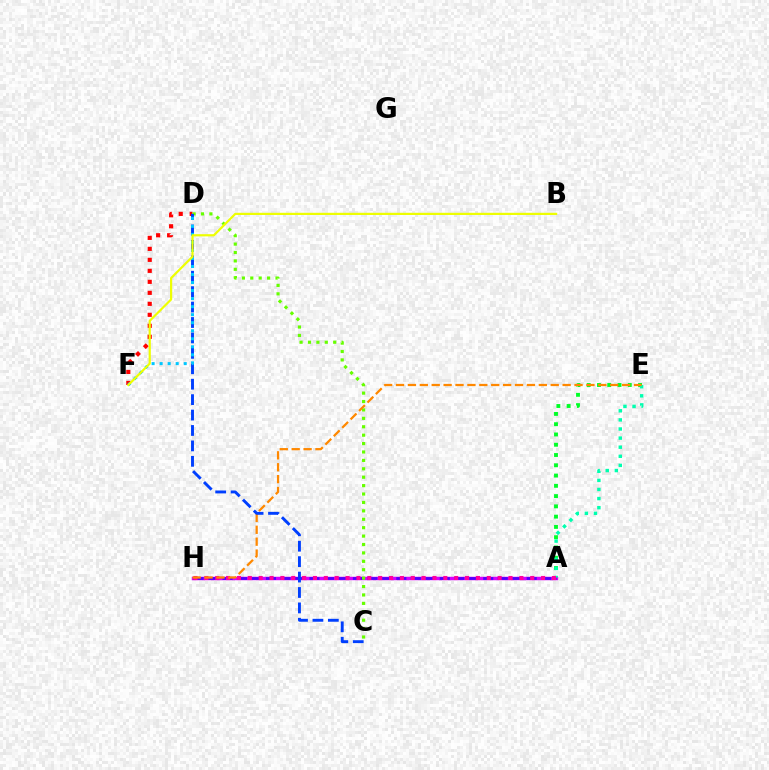{('A', 'E'): [{'color': '#00ff27', 'line_style': 'dotted', 'thickness': 2.79}, {'color': '#00ffaf', 'line_style': 'dotted', 'thickness': 2.47}], ('A', 'H'): [{'color': '#d600ff', 'line_style': 'solid', 'thickness': 2.49}, {'color': '#4f00ff', 'line_style': 'dashed', 'thickness': 1.97}, {'color': '#ff00a0', 'line_style': 'dotted', 'thickness': 2.95}], ('D', 'F'): [{'color': '#ff0000', 'line_style': 'dotted', 'thickness': 2.99}, {'color': '#00c7ff', 'line_style': 'dotted', 'thickness': 2.18}], ('C', 'D'): [{'color': '#66ff00', 'line_style': 'dotted', 'thickness': 2.28}, {'color': '#003fff', 'line_style': 'dashed', 'thickness': 2.1}], ('E', 'H'): [{'color': '#ff8800', 'line_style': 'dashed', 'thickness': 1.62}], ('B', 'F'): [{'color': '#eeff00', 'line_style': 'solid', 'thickness': 1.58}]}